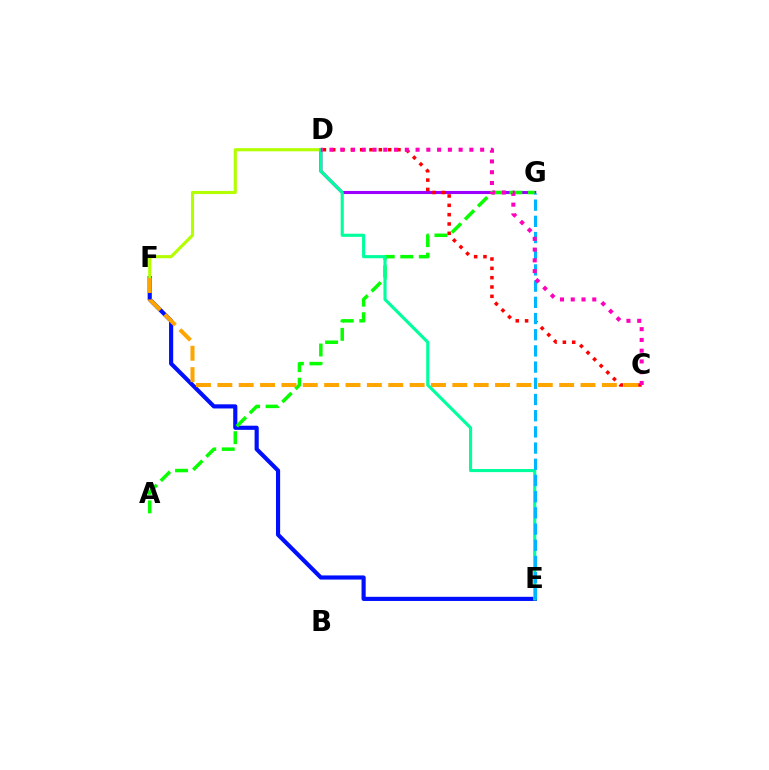{('D', 'G'): [{'color': '#9b00ff', 'line_style': 'solid', 'thickness': 2.23}], ('E', 'F'): [{'color': '#0010ff', 'line_style': 'solid', 'thickness': 2.98}], ('C', 'D'): [{'color': '#ff0000', 'line_style': 'dotted', 'thickness': 2.53}, {'color': '#ff00bd', 'line_style': 'dotted', 'thickness': 2.92}], ('A', 'G'): [{'color': '#08ff00', 'line_style': 'dashed', 'thickness': 2.52}], ('D', 'F'): [{'color': '#b3ff00', 'line_style': 'solid', 'thickness': 2.25}], ('C', 'F'): [{'color': '#ffa500', 'line_style': 'dashed', 'thickness': 2.9}], ('D', 'E'): [{'color': '#00ff9d', 'line_style': 'solid', 'thickness': 2.25}], ('E', 'G'): [{'color': '#00b5ff', 'line_style': 'dashed', 'thickness': 2.2}]}